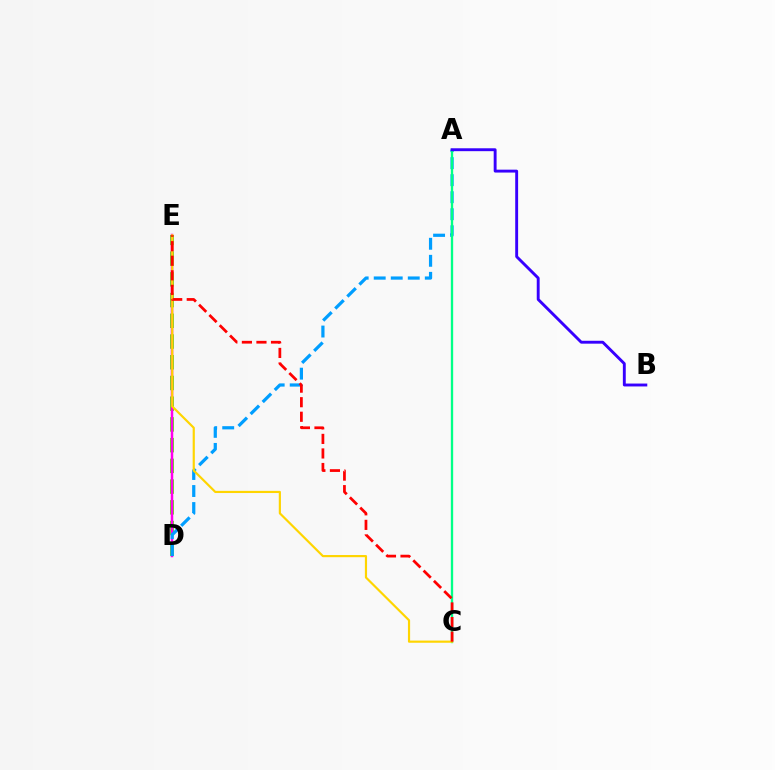{('D', 'E'): [{'color': '#4fff00', 'line_style': 'dashed', 'thickness': 2.82}, {'color': '#ff00ed', 'line_style': 'solid', 'thickness': 1.79}], ('A', 'D'): [{'color': '#009eff', 'line_style': 'dashed', 'thickness': 2.31}], ('A', 'C'): [{'color': '#00ff86', 'line_style': 'solid', 'thickness': 1.68}], ('A', 'B'): [{'color': '#3700ff', 'line_style': 'solid', 'thickness': 2.08}], ('C', 'E'): [{'color': '#ffd500', 'line_style': 'solid', 'thickness': 1.56}, {'color': '#ff0000', 'line_style': 'dashed', 'thickness': 1.98}]}